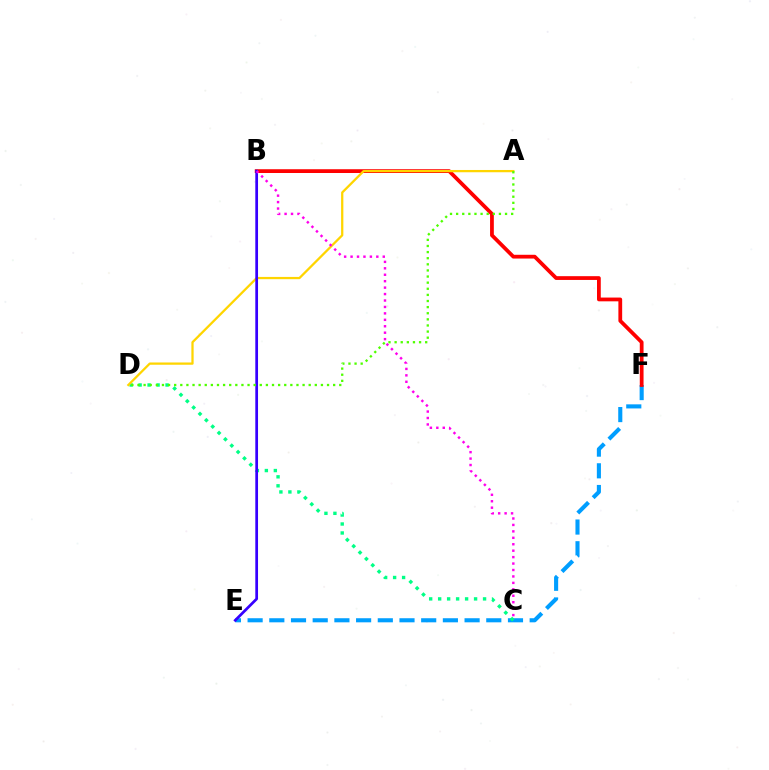{('E', 'F'): [{'color': '#009eff', 'line_style': 'dashed', 'thickness': 2.95}], ('B', 'F'): [{'color': '#ff0000', 'line_style': 'solid', 'thickness': 2.72}], ('C', 'D'): [{'color': '#00ff86', 'line_style': 'dotted', 'thickness': 2.44}], ('A', 'D'): [{'color': '#ffd500', 'line_style': 'solid', 'thickness': 1.63}, {'color': '#4fff00', 'line_style': 'dotted', 'thickness': 1.66}], ('B', 'E'): [{'color': '#3700ff', 'line_style': 'solid', 'thickness': 1.97}], ('B', 'C'): [{'color': '#ff00ed', 'line_style': 'dotted', 'thickness': 1.75}]}